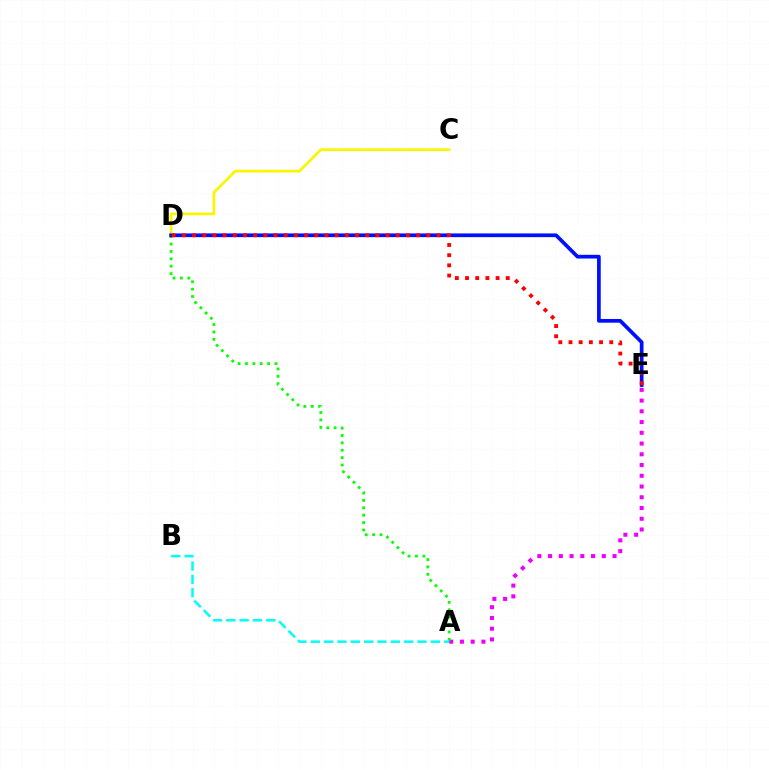{('A', 'E'): [{'color': '#ee00ff', 'line_style': 'dotted', 'thickness': 2.92}], ('C', 'D'): [{'color': '#fcf500', 'line_style': 'solid', 'thickness': 1.97}], ('A', 'D'): [{'color': '#08ff00', 'line_style': 'dotted', 'thickness': 2.01}], ('A', 'B'): [{'color': '#00fff6', 'line_style': 'dashed', 'thickness': 1.81}], ('D', 'E'): [{'color': '#0010ff', 'line_style': 'solid', 'thickness': 2.67}, {'color': '#ff0000', 'line_style': 'dotted', 'thickness': 2.77}]}